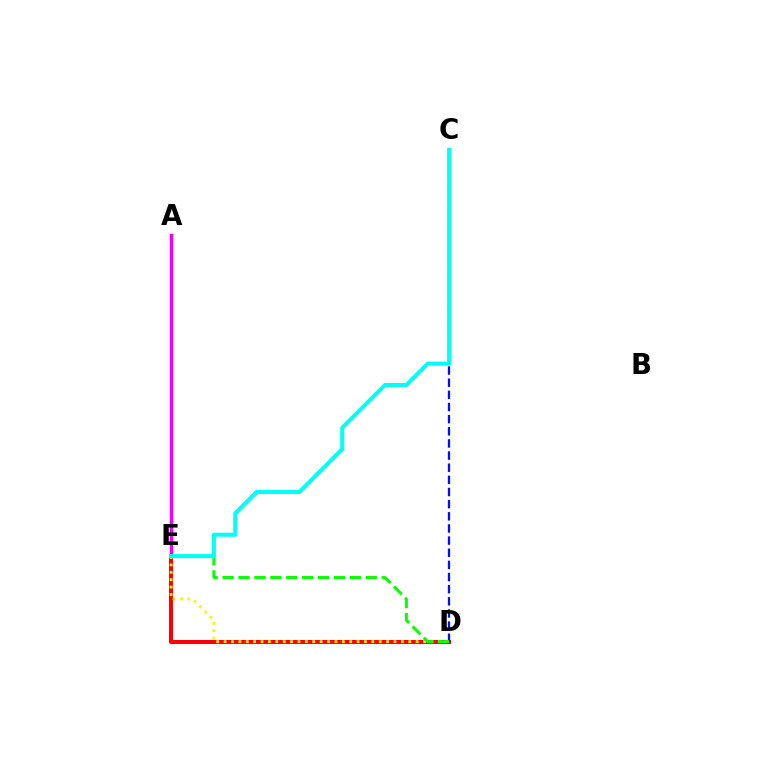{('D', 'E'): [{'color': '#ff0000', 'line_style': 'solid', 'thickness': 2.9}, {'color': '#fcf500', 'line_style': 'dotted', 'thickness': 2.01}, {'color': '#08ff00', 'line_style': 'dashed', 'thickness': 2.16}], ('A', 'E'): [{'color': '#ee00ff', 'line_style': 'solid', 'thickness': 2.47}], ('C', 'D'): [{'color': '#0010ff', 'line_style': 'dashed', 'thickness': 1.65}], ('C', 'E'): [{'color': '#00fff6', 'line_style': 'solid', 'thickness': 2.91}]}